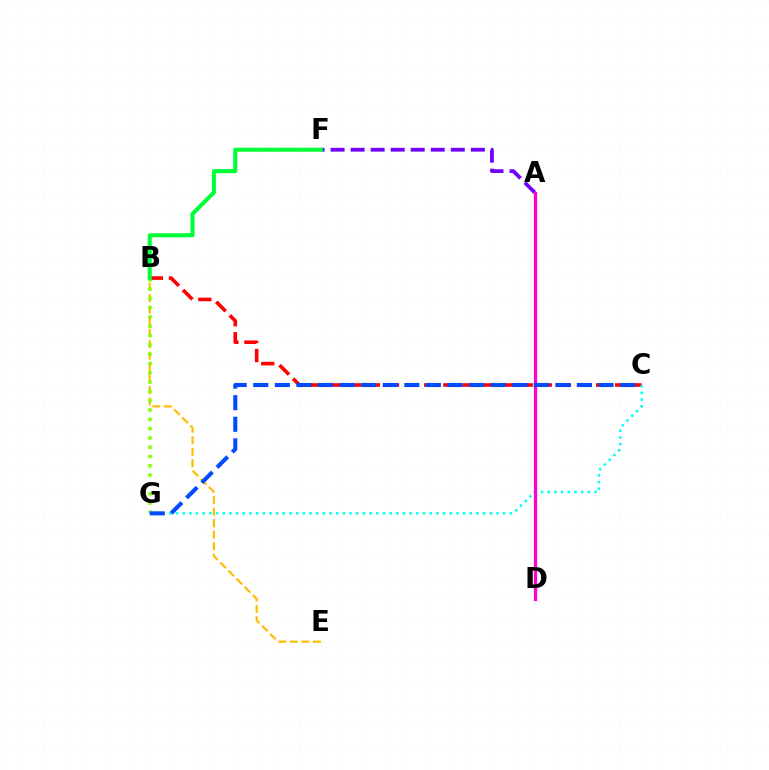{('B', 'C'): [{'color': '#ff0000', 'line_style': 'dashed', 'thickness': 2.59}], ('A', 'F'): [{'color': '#7200ff', 'line_style': 'dashed', 'thickness': 2.72}], ('B', 'E'): [{'color': '#ffbd00', 'line_style': 'dashed', 'thickness': 1.56}], ('B', 'G'): [{'color': '#84ff00', 'line_style': 'dotted', 'thickness': 2.53}], ('C', 'G'): [{'color': '#00fff6', 'line_style': 'dotted', 'thickness': 1.81}, {'color': '#004bff', 'line_style': 'dashed', 'thickness': 2.93}], ('B', 'F'): [{'color': '#00ff39', 'line_style': 'solid', 'thickness': 2.92}], ('A', 'D'): [{'color': '#ff00cf', 'line_style': 'solid', 'thickness': 2.33}]}